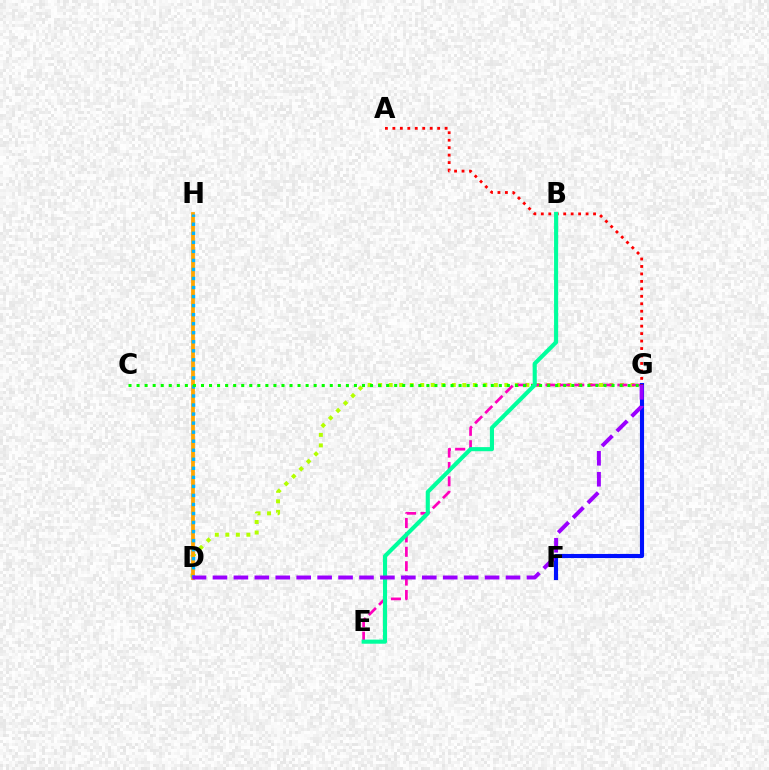{('D', 'G'): [{'color': '#b3ff00', 'line_style': 'dotted', 'thickness': 2.86}, {'color': '#9b00ff', 'line_style': 'dashed', 'thickness': 2.84}], ('D', 'H'): [{'color': '#ffa500', 'line_style': 'solid', 'thickness': 2.72}, {'color': '#00b5ff', 'line_style': 'dotted', 'thickness': 2.46}], ('E', 'G'): [{'color': '#ff00bd', 'line_style': 'dashed', 'thickness': 1.95}], ('F', 'G'): [{'color': '#0010ff', 'line_style': 'solid', 'thickness': 2.96}], ('C', 'G'): [{'color': '#08ff00', 'line_style': 'dotted', 'thickness': 2.19}], ('A', 'G'): [{'color': '#ff0000', 'line_style': 'dotted', 'thickness': 2.03}], ('B', 'E'): [{'color': '#00ff9d', 'line_style': 'solid', 'thickness': 2.95}]}